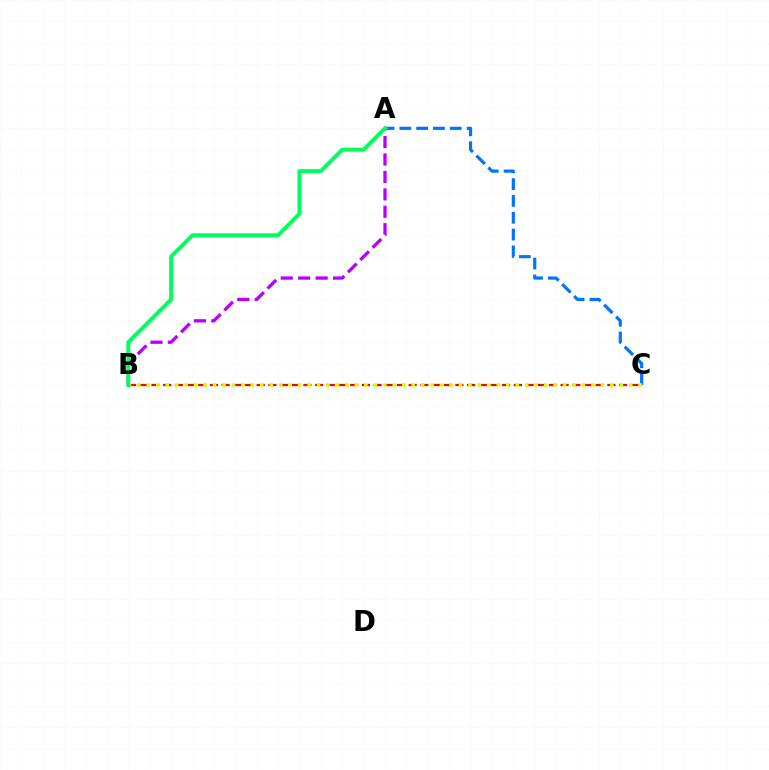{('A', 'C'): [{'color': '#0074ff', 'line_style': 'dashed', 'thickness': 2.28}], ('B', 'C'): [{'color': '#ff0000', 'line_style': 'dashed', 'thickness': 1.59}, {'color': '#d1ff00', 'line_style': 'dotted', 'thickness': 2.57}], ('A', 'B'): [{'color': '#b900ff', 'line_style': 'dashed', 'thickness': 2.37}, {'color': '#00ff5c', 'line_style': 'solid', 'thickness': 2.87}]}